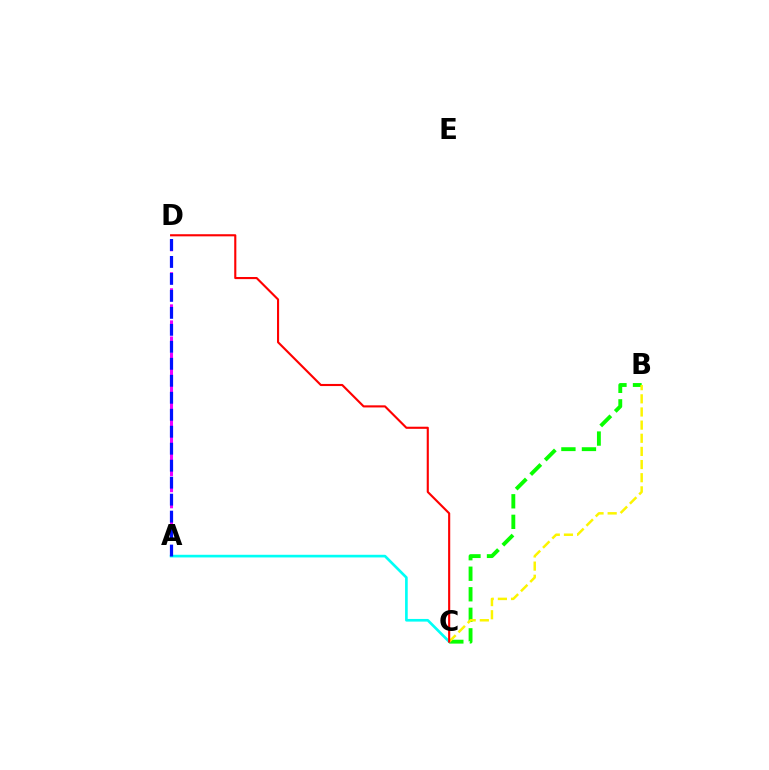{('A', 'D'): [{'color': '#ee00ff', 'line_style': 'dashed', 'thickness': 2.18}, {'color': '#0010ff', 'line_style': 'dashed', 'thickness': 2.31}], ('B', 'C'): [{'color': '#08ff00', 'line_style': 'dashed', 'thickness': 2.79}, {'color': '#fcf500', 'line_style': 'dashed', 'thickness': 1.79}], ('A', 'C'): [{'color': '#00fff6', 'line_style': 'solid', 'thickness': 1.91}], ('C', 'D'): [{'color': '#ff0000', 'line_style': 'solid', 'thickness': 1.53}]}